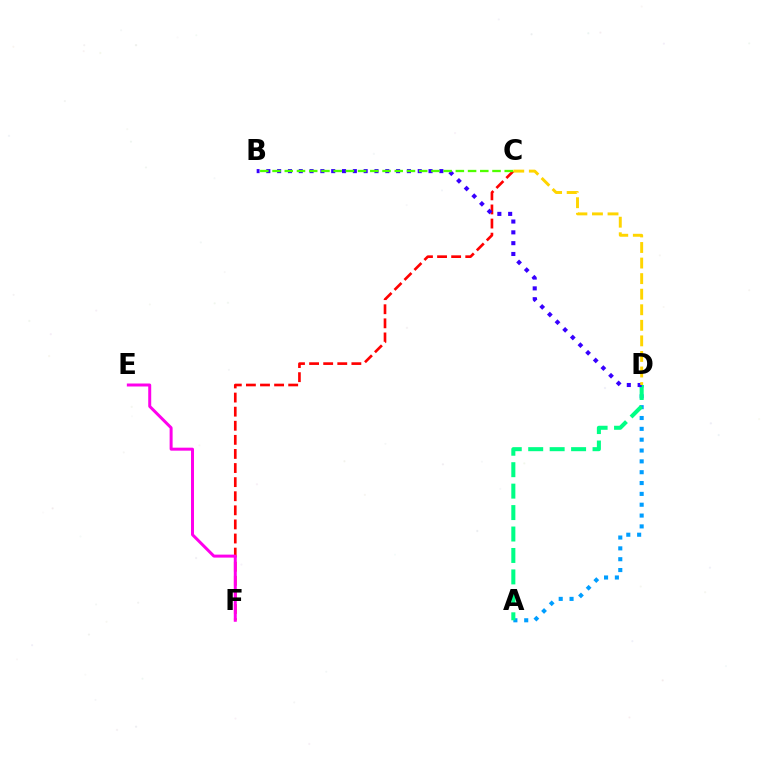{('C', 'F'): [{'color': '#ff0000', 'line_style': 'dashed', 'thickness': 1.91}], ('A', 'D'): [{'color': '#009eff', 'line_style': 'dotted', 'thickness': 2.94}, {'color': '#00ff86', 'line_style': 'dashed', 'thickness': 2.91}], ('E', 'F'): [{'color': '#ff00ed', 'line_style': 'solid', 'thickness': 2.15}], ('B', 'D'): [{'color': '#3700ff', 'line_style': 'dotted', 'thickness': 2.94}], ('B', 'C'): [{'color': '#4fff00', 'line_style': 'dashed', 'thickness': 1.66}], ('C', 'D'): [{'color': '#ffd500', 'line_style': 'dashed', 'thickness': 2.11}]}